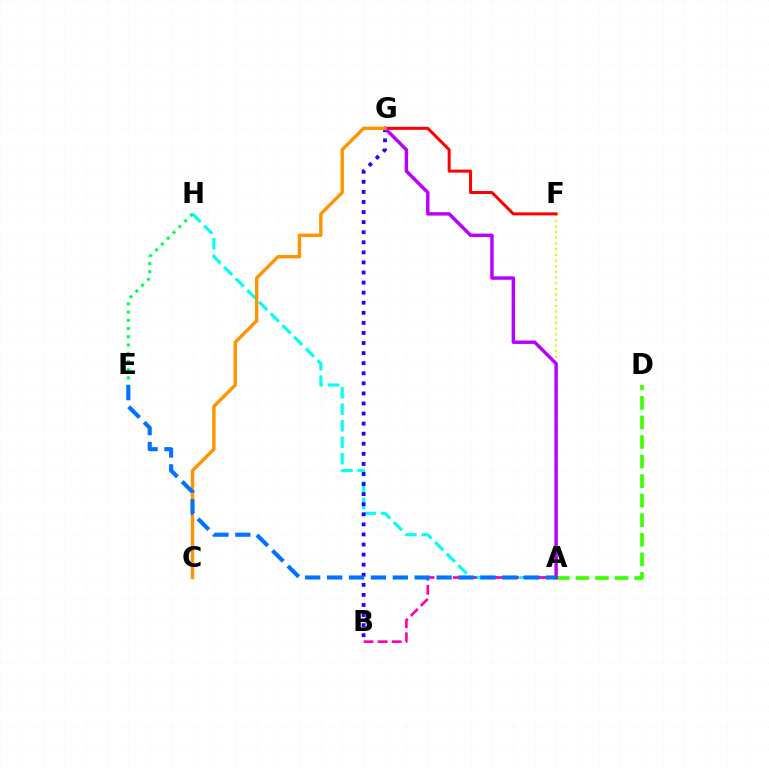{('A', 'D'): [{'color': '#3dff00', 'line_style': 'dashed', 'thickness': 2.66}], ('A', 'H'): [{'color': '#00fff6', 'line_style': 'dashed', 'thickness': 2.24}], ('A', 'F'): [{'color': '#d1ff00', 'line_style': 'dotted', 'thickness': 1.54}], ('A', 'B'): [{'color': '#ff00ac', 'line_style': 'dashed', 'thickness': 1.91}], ('B', 'G'): [{'color': '#2500ff', 'line_style': 'dotted', 'thickness': 2.74}], ('F', 'G'): [{'color': '#ff0000', 'line_style': 'solid', 'thickness': 2.17}], ('A', 'G'): [{'color': '#b900ff', 'line_style': 'solid', 'thickness': 2.47}], ('C', 'G'): [{'color': '#ff9400', 'line_style': 'solid', 'thickness': 2.45}], ('A', 'E'): [{'color': '#0074ff', 'line_style': 'dashed', 'thickness': 2.97}], ('E', 'H'): [{'color': '#00ff5c', 'line_style': 'dotted', 'thickness': 2.23}]}